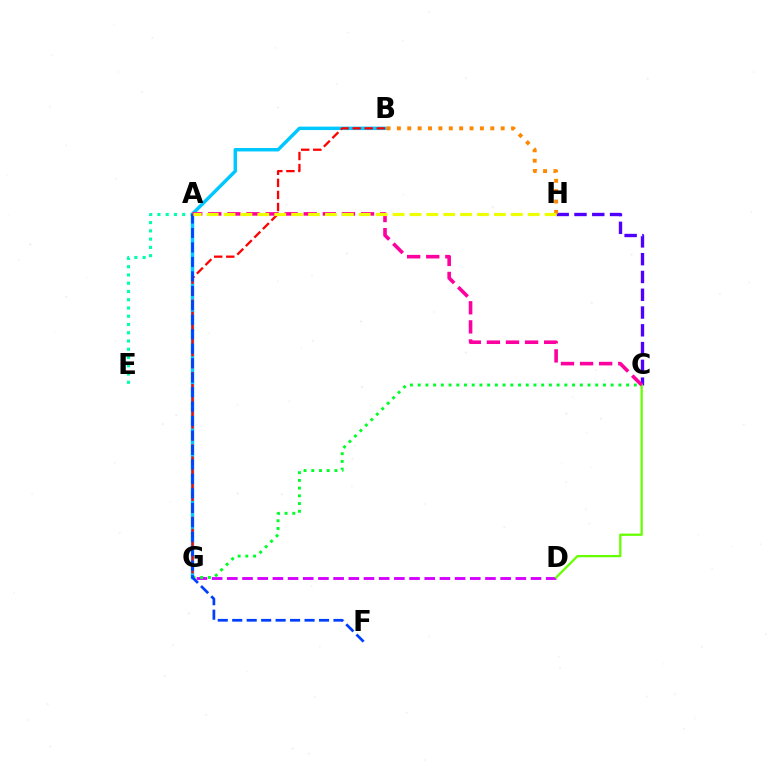{('C', 'H'): [{'color': '#4f00ff', 'line_style': 'dashed', 'thickness': 2.42}], ('D', 'G'): [{'color': '#d600ff', 'line_style': 'dashed', 'thickness': 2.06}], ('C', 'D'): [{'color': '#66ff00', 'line_style': 'solid', 'thickness': 1.62}], ('A', 'E'): [{'color': '#00ffaf', 'line_style': 'dotted', 'thickness': 2.24}], ('B', 'G'): [{'color': '#00c7ff', 'line_style': 'solid', 'thickness': 2.48}, {'color': '#ff0000', 'line_style': 'dashed', 'thickness': 1.64}], ('C', 'G'): [{'color': '#00ff27', 'line_style': 'dotted', 'thickness': 2.1}], ('A', 'F'): [{'color': '#003fff', 'line_style': 'dashed', 'thickness': 1.97}], ('A', 'C'): [{'color': '#ff00a0', 'line_style': 'dashed', 'thickness': 2.59}], ('B', 'H'): [{'color': '#ff8800', 'line_style': 'dotted', 'thickness': 2.82}], ('A', 'H'): [{'color': '#eeff00', 'line_style': 'dashed', 'thickness': 2.3}]}